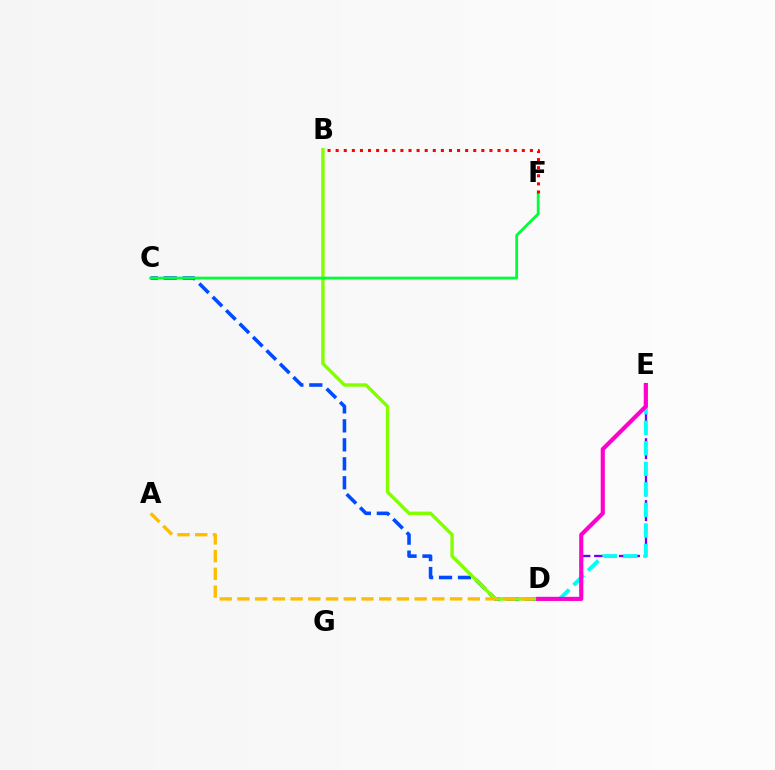{('C', 'D'): [{'color': '#004bff', 'line_style': 'dashed', 'thickness': 2.58}], ('D', 'E'): [{'color': '#7200ff', 'line_style': 'dashed', 'thickness': 1.68}, {'color': '#00fff6', 'line_style': 'dashed', 'thickness': 2.79}, {'color': '#ff00cf', 'line_style': 'solid', 'thickness': 2.98}], ('B', 'D'): [{'color': '#84ff00', 'line_style': 'solid', 'thickness': 2.47}], ('A', 'D'): [{'color': '#ffbd00', 'line_style': 'dashed', 'thickness': 2.41}], ('C', 'F'): [{'color': '#00ff39', 'line_style': 'solid', 'thickness': 2.01}], ('B', 'F'): [{'color': '#ff0000', 'line_style': 'dotted', 'thickness': 2.2}]}